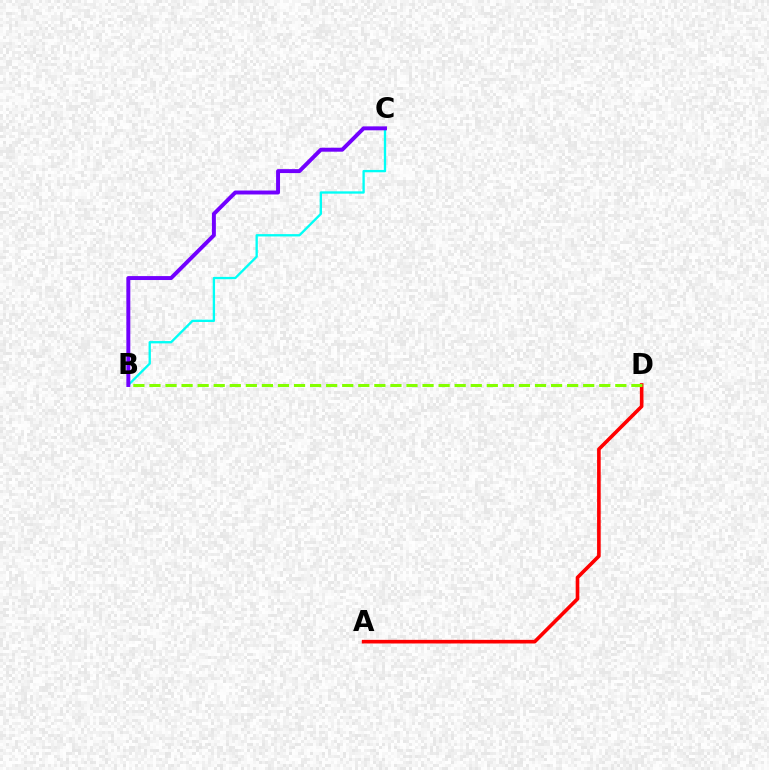{('B', 'C'): [{'color': '#00fff6', 'line_style': 'solid', 'thickness': 1.68}, {'color': '#7200ff', 'line_style': 'solid', 'thickness': 2.84}], ('A', 'D'): [{'color': '#ff0000', 'line_style': 'solid', 'thickness': 2.61}], ('B', 'D'): [{'color': '#84ff00', 'line_style': 'dashed', 'thickness': 2.18}]}